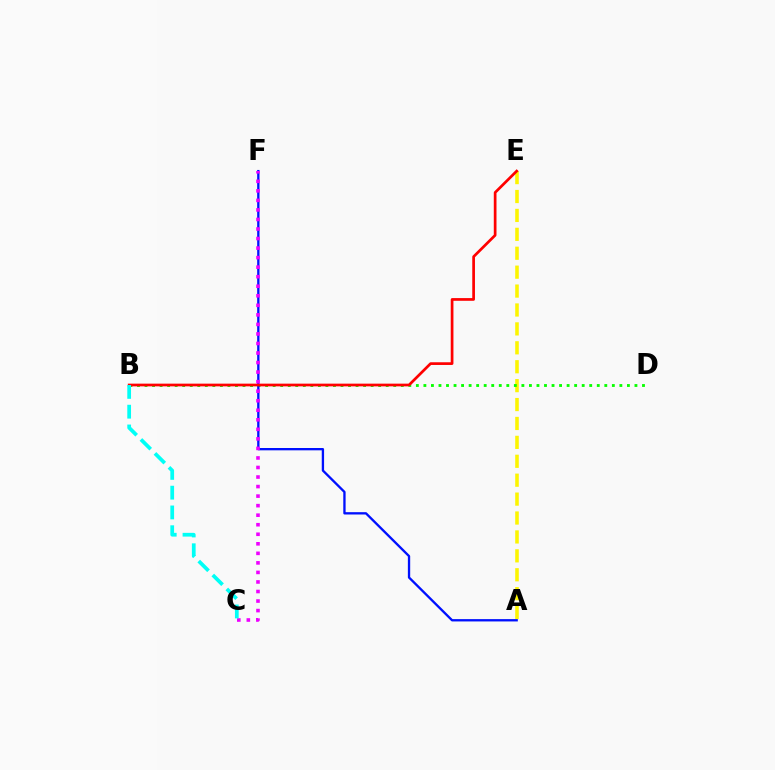{('A', 'E'): [{'color': '#fcf500', 'line_style': 'dashed', 'thickness': 2.57}], ('B', 'D'): [{'color': '#08ff00', 'line_style': 'dotted', 'thickness': 2.05}], ('A', 'F'): [{'color': '#0010ff', 'line_style': 'solid', 'thickness': 1.67}], ('B', 'E'): [{'color': '#ff0000', 'line_style': 'solid', 'thickness': 1.95}], ('C', 'F'): [{'color': '#ee00ff', 'line_style': 'dotted', 'thickness': 2.59}], ('B', 'C'): [{'color': '#00fff6', 'line_style': 'dashed', 'thickness': 2.69}]}